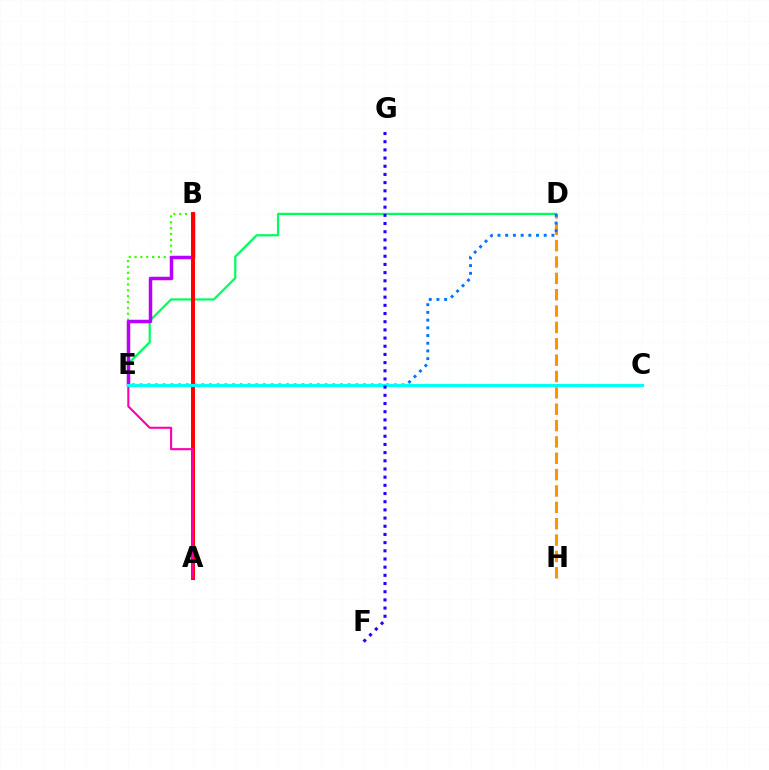{('B', 'E'): [{'color': '#3dff00', 'line_style': 'dotted', 'thickness': 1.59}, {'color': '#b900ff', 'line_style': 'solid', 'thickness': 2.52}], ('D', 'H'): [{'color': '#ff9400', 'line_style': 'dashed', 'thickness': 2.22}], ('D', 'E'): [{'color': '#00ff5c', 'line_style': 'solid', 'thickness': 1.6}, {'color': '#0074ff', 'line_style': 'dotted', 'thickness': 2.09}], ('A', 'B'): [{'color': '#ff0000', 'line_style': 'solid', 'thickness': 2.84}], ('A', 'E'): [{'color': '#ff00ac', 'line_style': 'solid', 'thickness': 1.52}], ('C', 'E'): [{'color': '#d1ff00', 'line_style': 'dotted', 'thickness': 2.02}, {'color': '#00fff6', 'line_style': 'solid', 'thickness': 2.27}], ('F', 'G'): [{'color': '#2500ff', 'line_style': 'dotted', 'thickness': 2.22}]}